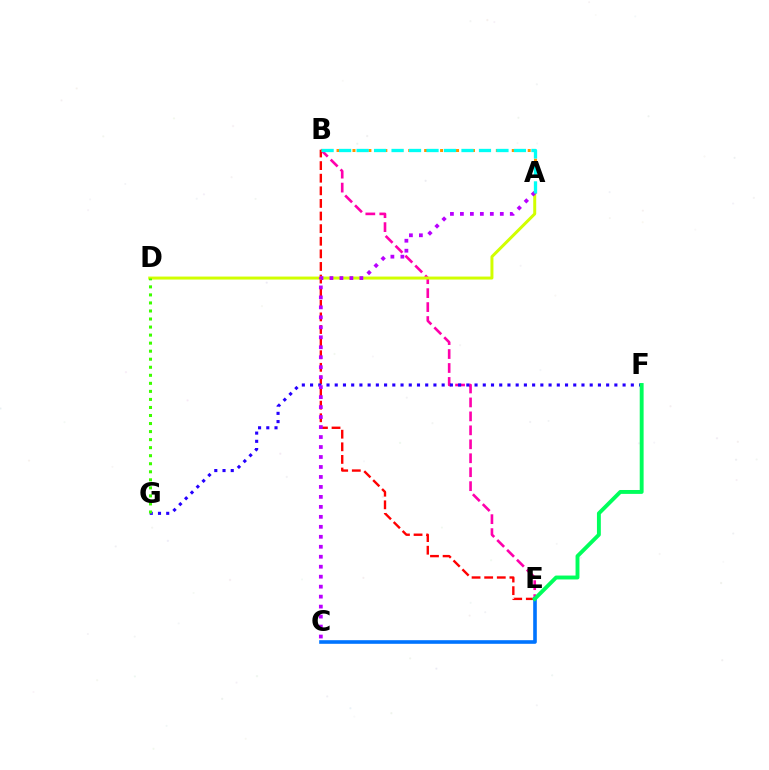{('B', 'E'): [{'color': '#ff00ac', 'line_style': 'dashed', 'thickness': 1.9}, {'color': '#ff0000', 'line_style': 'dashed', 'thickness': 1.71}], ('A', 'D'): [{'color': '#d1ff00', 'line_style': 'solid', 'thickness': 2.14}], ('C', 'E'): [{'color': '#0074ff', 'line_style': 'solid', 'thickness': 2.6}], ('F', 'G'): [{'color': '#2500ff', 'line_style': 'dotted', 'thickness': 2.23}], ('A', 'B'): [{'color': '#ff9400', 'line_style': 'dotted', 'thickness': 2.16}, {'color': '#00fff6', 'line_style': 'dashed', 'thickness': 2.38}], ('E', 'F'): [{'color': '#00ff5c', 'line_style': 'solid', 'thickness': 2.8}], ('A', 'C'): [{'color': '#b900ff', 'line_style': 'dotted', 'thickness': 2.71}], ('D', 'G'): [{'color': '#3dff00', 'line_style': 'dotted', 'thickness': 2.18}]}